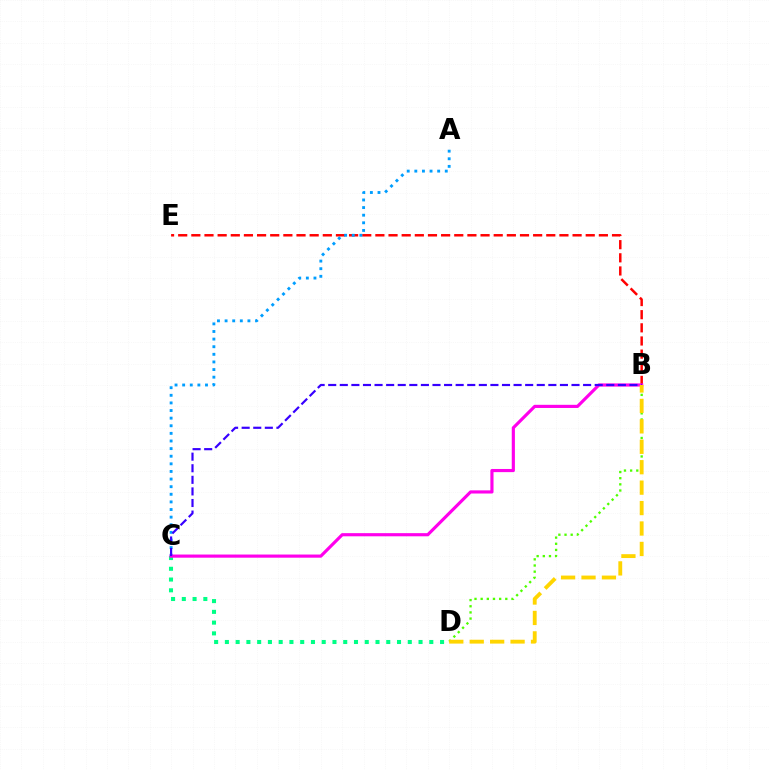{('B', 'E'): [{'color': '#ff0000', 'line_style': 'dashed', 'thickness': 1.79}], ('C', 'D'): [{'color': '#00ff86', 'line_style': 'dotted', 'thickness': 2.92}], ('B', 'D'): [{'color': '#4fff00', 'line_style': 'dotted', 'thickness': 1.67}, {'color': '#ffd500', 'line_style': 'dashed', 'thickness': 2.78}], ('A', 'C'): [{'color': '#009eff', 'line_style': 'dotted', 'thickness': 2.07}], ('B', 'C'): [{'color': '#ff00ed', 'line_style': 'solid', 'thickness': 2.27}, {'color': '#3700ff', 'line_style': 'dashed', 'thickness': 1.57}]}